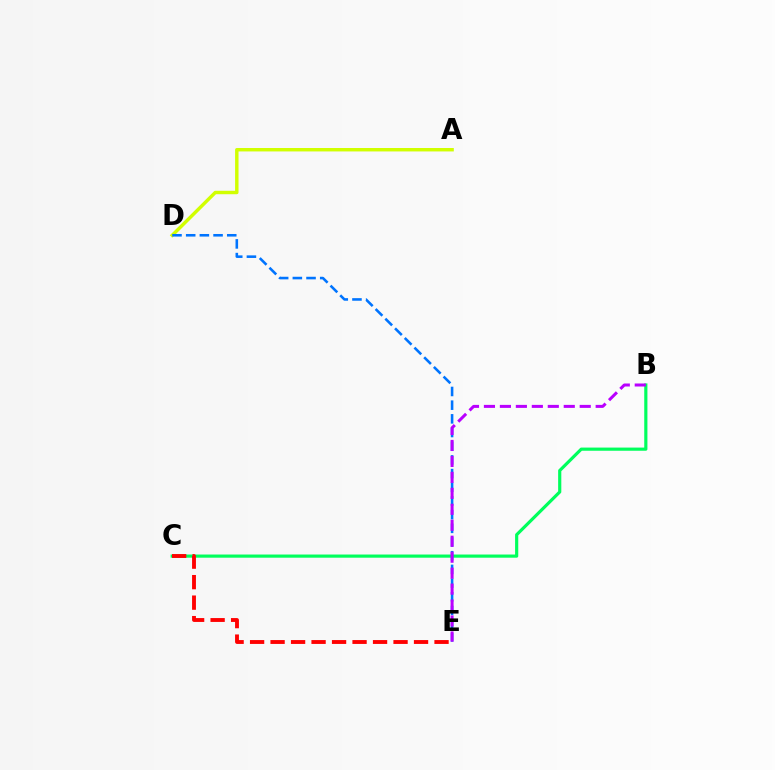{('A', 'D'): [{'color': '#d1ff00', 'line_style': 'solid', 'thickness': 2.47}], ('B', 'C'): [{'color': '#00ff5c', 'line_style': 'solid', 'thickness': 2.28}], ('D', 'E'): [{'color': '#0074ff', 'line_style': 'dashed', 'thickness': 1.86}], ('B', 'E'): [{'color': '#b900ff', 'line_style': 'dashed', 'thickness': 2.17}], ('C', 'E'): [{'color': '#ff0000', 'line_style': 'dashed', 'thickness': 2.78}]}